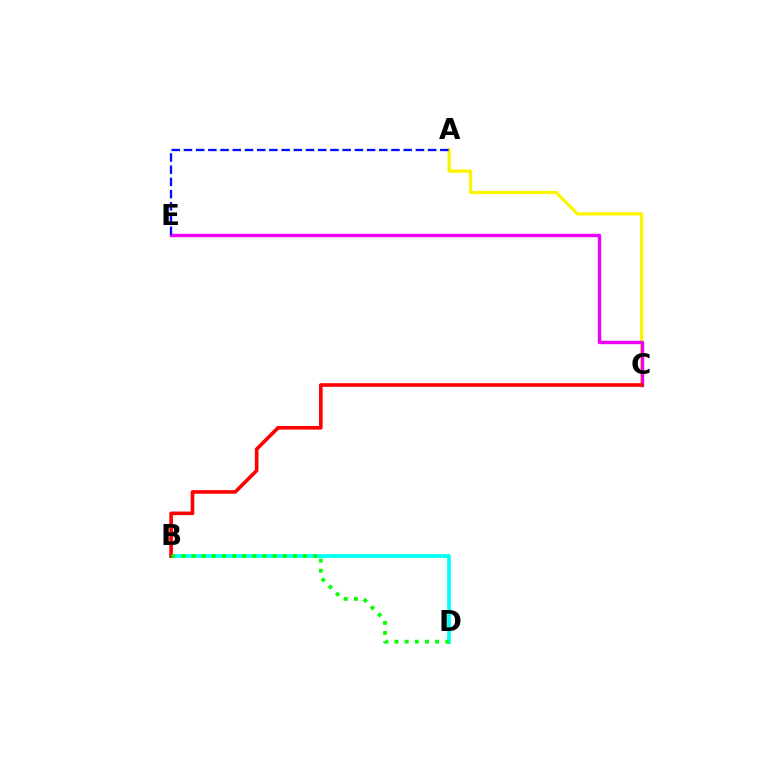{('A', 'C'): [{'color': '#fcf500', 'line_style': 'solid', 'thickness': 2.34}], ('C', 'E'): [{'color': '#ee00ff', 'line_style': 'solid', 'thickness': 2.45}], ('B', 'D'): [{'color': '#00fff6', 'line_style': 'solid', 'thickness': 2.68}, {'color': '#08ff00', 'line_style': 'dotted', 'thickness': 2.75}], ('A', 'E'): [{'color': '#0010ff', 'line_style': 'dashed', 'thickness': 1.66}], ('B', 'C'): [{'color': '#ff0000', 'line_style': 'solid', 'thickness': 2.59}]}